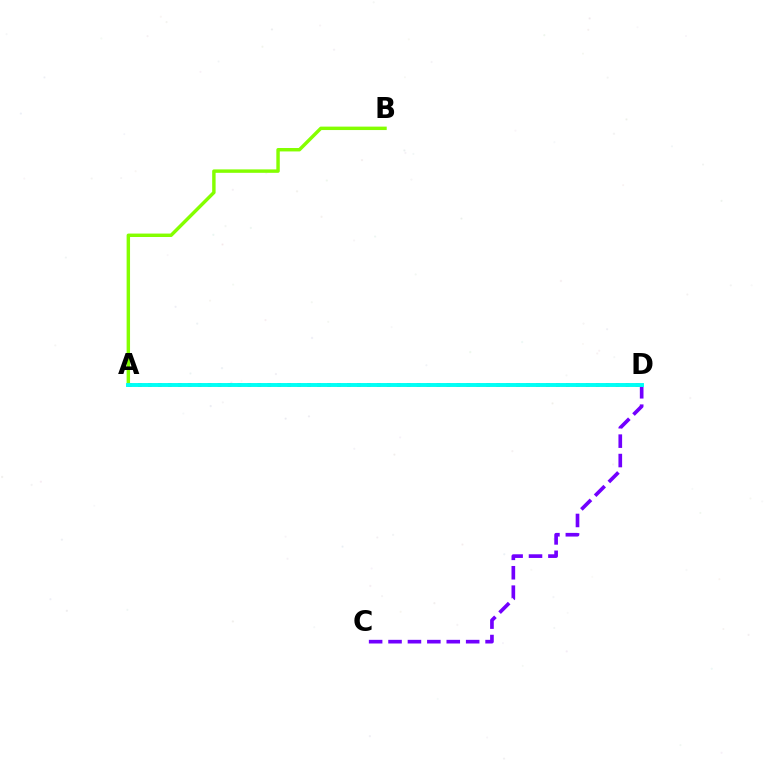{('C', 'D'): [{'color': '#7200ff', 'line_style': 'dashed', 'thickness': 2.64}], ('A', 'B'): [{'color': '#84ff00', 'line_style': 'solid', 'thickness': 2.47}], ('A', 'D'): [{'color': '#ff0000', 'line_style': 'dotted', 'thickness': 2.7}, {'color': '#00fff6', 'line_style': 'solid', 'thickness': 2.83}]}